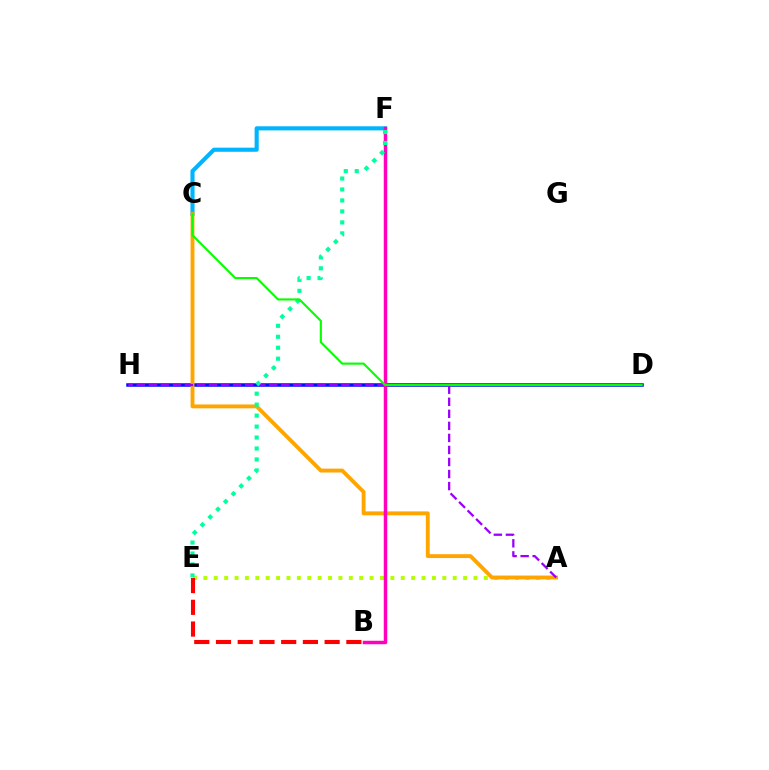{('A', 'E'): [{'color': '#b3ff00', 'line_style': 'dotted', 'thickness': 2.82}], ('C', 'F'): [{'color': '#00b5ff', 'line_style': 'solid', 'thickness': 2.96}], ('B', 'E'): [{'color': '#ff0000', 'line_style': 'dashed', 'thickness': 2.95}], ('D', 'H'): [{'color': '#0010ff', 'line_style': 'solid', 'thickness': 2.53}], ('A', 'C'): [{'color': '#ffa500', 'line_style': 'solid', 'thickness': 2.79}], ('A', 'H'): [{'color': '#9b00ff', 'line_style': 'dashed', 'thickness': 1.64}], ('B', 'F'): [{'color': '#ff00bd', 'line_style': 'solid', 'thickness': 2.51}], ('E', 'F'): [{'color': '#00ff9d', 'line_style': 'dotted', 'thickness': 2.98}], ('C', 'D'): [{'color': '#08ff00', 'line_style': 'solid', 'thickness': 1.54}]}